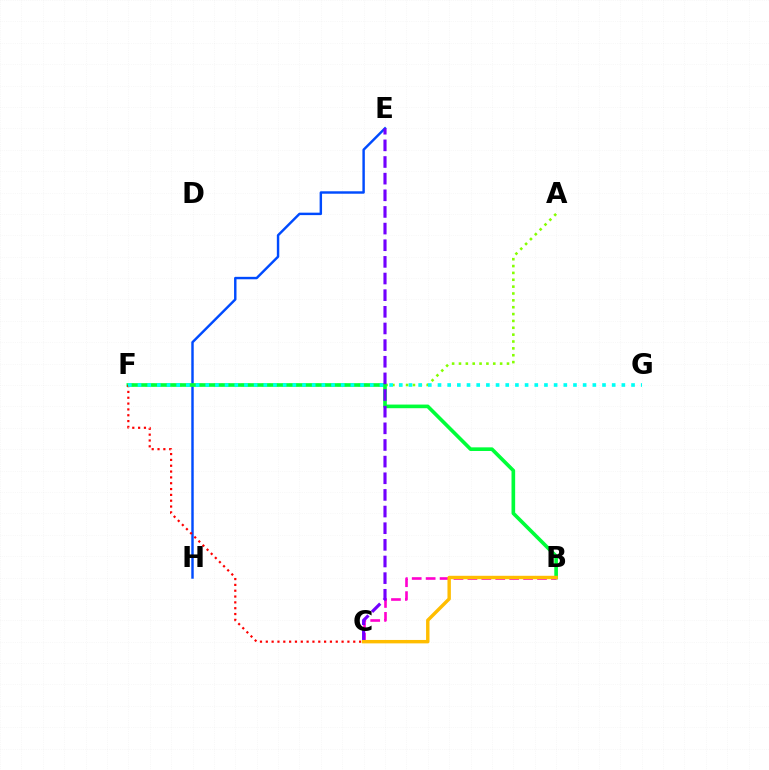{('E', 'H'): [{'color': '#004bff', 'line_style': 'solid', 'thickness': 1.76}], ('A', 'F'): [{'color': '#84ff00', 'line_style': 'dotted', 'thickness': 1.86}], ('B', 'F'): [{'color': '#00ff39', 'line_style': 'solid', 'thickness': 2.62}], ('B', 'C'): [{'color': '#ff00cf', 'line_style': 'dashed', 'thickness': 1.89}, {'color': '#ffbd00', 'line_style': 'solid', 'thickness': 2.46}], ('C', 'F'): [{'color': '#ff0000', 'line_style': 'dotted', 'thickness': 1.58}], ('F', 'G'): [{'color': '#00fff6', 'line_style': 'dotted', 'thickness': 2.63}], ('C', 'E'): [{'color': '#7200ff', 'line_style': 'dashed', 'thickness': 2.26}]}